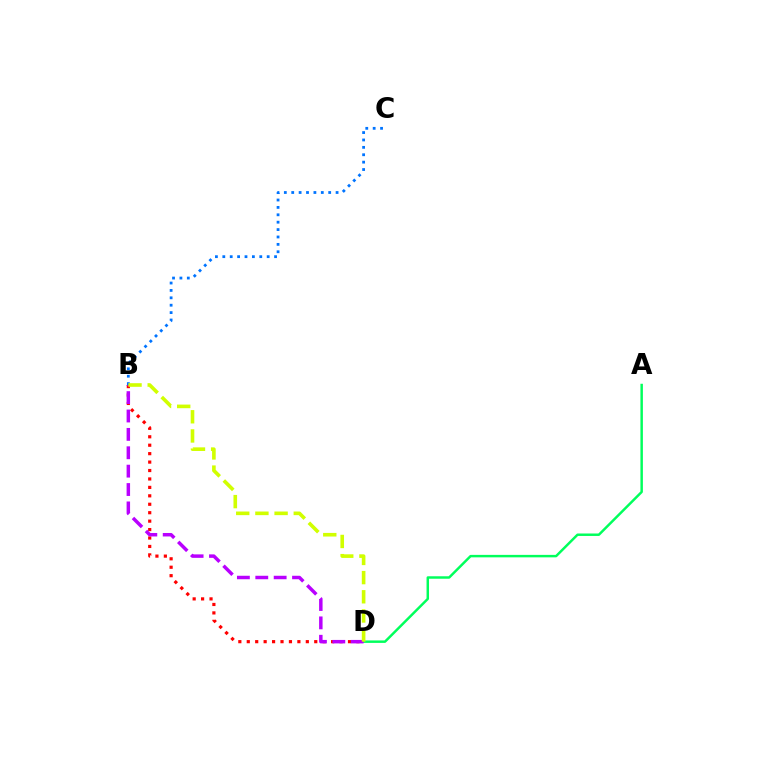{('A', 'D'): [{'color': '#00ff5c', 'line_style': 'solid', 'thickness': 1.77}], ('B', 'D'): [{'color': '#ff0000', 'line_style': 'dotted', 'thickness': 2.29}, {'color': '#b900ff', 'line_style': 'dashed', 'thickness': 2.5}, {'color': '#d1ff00', 'line_style': 'dashed', 'thickness': 2.61}], ('B', 'C'): [{'color': '#0074ff', 'line_style': 'dotted', 'thickness': 2.01}]}